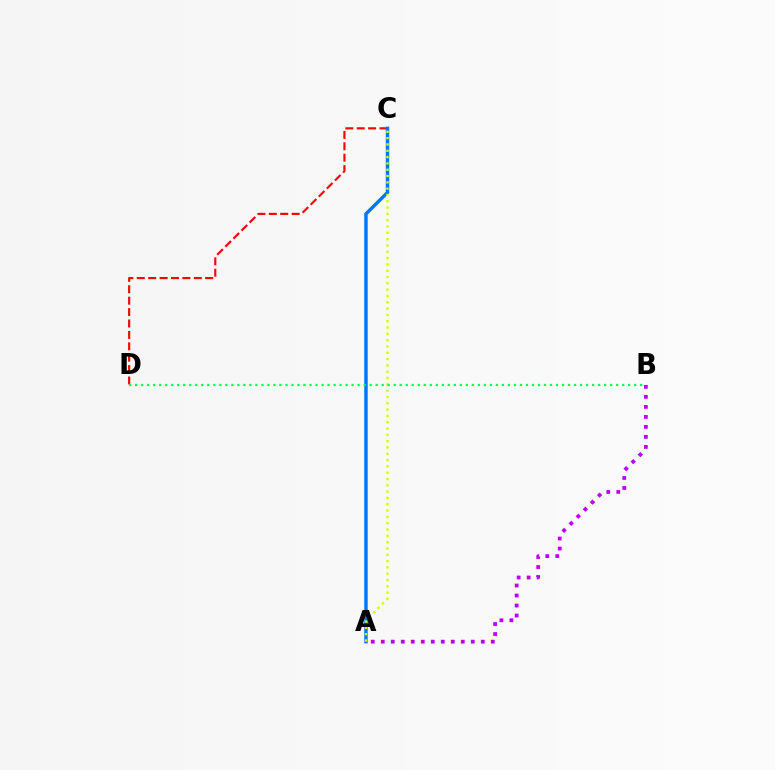{('C', 'D'): [{'color': '#ff0000', 'line_style': 'dashed', 'thickness': 1.55}], ('A', 'C'): [{'color': '#0074ff', 'line_style': 'solid', 'thickness': 2.47}, {'color': '#d1ff00', 'line_style': 'dotted', 'thickness': 1.71}], ('A', 'B'): [{'color': '#b900ff', 'line_style': 'dotted', 'thickness': 2.72}], ('B', 'D'): [{'color': '#00ff5c', 'line_style': 'dotted', 'thickness': 1.63}]}